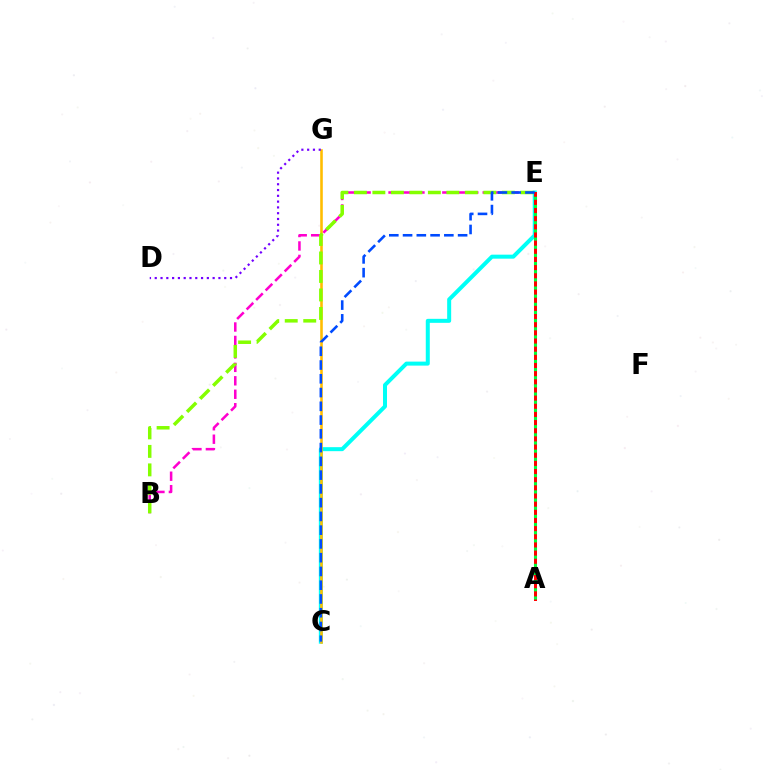{('C', 'E'): [{'color': '#00fff6', 'line_style': 'solid', 'thickness': 2.88}, {'color': '#004bff', 'line_style': 'dashed', 'thickness': 1.87}], ('B', 'E'): [{'color': '#ff00cf', 'line_style': 'dashed', 'thickness': 1.83}, {'color': '#84ff00', 'line_style': 'dashed', 'thickness': 2.51}], ('C', 'G'): [{'color': '#ffbd00', 'line_style': 'solid', 'thickness': 1.86}], ('A', 'E'): [{'color': '#ff0000', 'line_style': 'solid', 'thickness': 2.15}, {'color': '#00ff39', 'line_style': 'dotted', 'thickness': 2.22}], ('D', 'G'): [{'color': '#7200ff', 'line_style': 'dotted', 'thickness': 1.57}]}